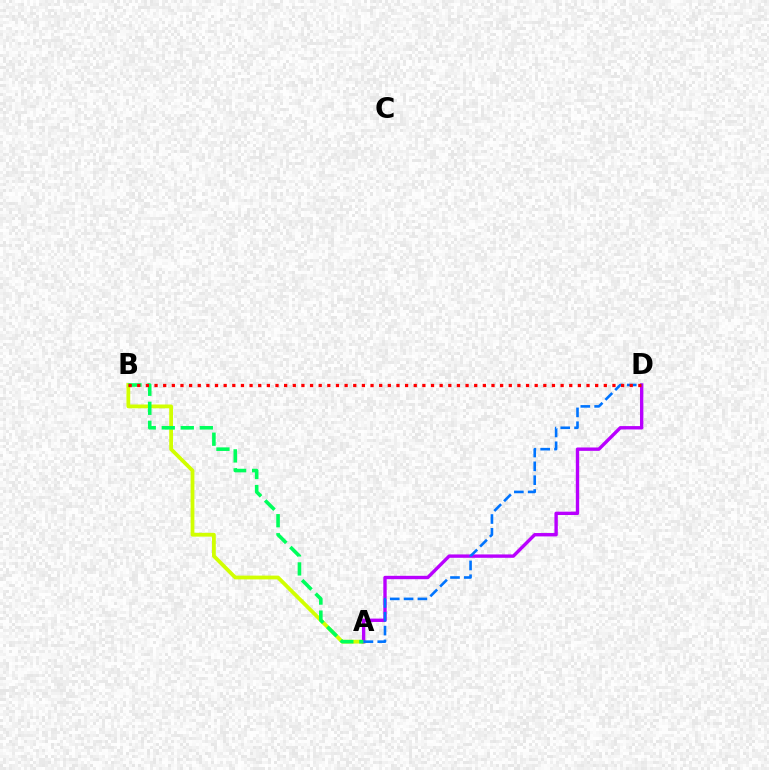{('A', 'B'): [{'color': '#d1ff00', 'line_style': 'solid', 'thickness': 2.72}, {'color': '#00ff5c', 'line_style': 'dashed', 'thickness': 2.58}], ('A', 'D'): [{'color': '#b900ff', 'line_style': 'solid', 'thickness': 2.43}, {'color': '#0074ff', 'line_style': 'dashed', 'thickness': 1.88}], ('B', 'D'): [{'color': '#ff0000', 'line_style': 'dotted', 'thickness': 2.35}]}